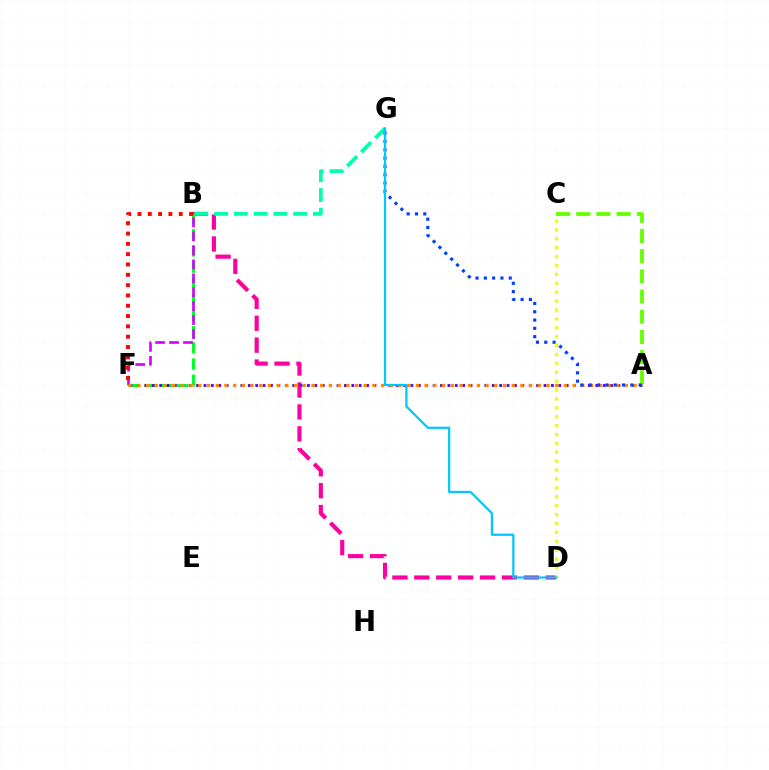{('B', 'D'): [{'color': '#ff00a0', 'line_style': 'dashed', 'thickness': 2.98}], ('B', 'F'): [{'color': '#00ff27', 'line_style': 'dashed', 'thickness': 2.2}, {'color': '#d600ff', 'line_style': 'dashed', 'thickness': 1.89}, {'color': '#ff0000', 'line_style': 'dotted', 'thickness': 2.8}], ('A', 'F'): [{'color': '#4f00ff', 'line_style': 'dotted', 'thickness': 2.01}, {'color': '#ff8800', 'line_style': 'dotted', 'thickness': 2.37}], ('C', 'D'): [{'color': '#eeff00', 'line_style': 'dotted', 'thickness': 2.42}], ('A', 'C'): [{'color': '#66ff00', 'line_style': 'dashed', 'thickness': 2.74}], ('B', 'G'): [{'color': '#00ffaf', 'line_style': 'dashed', 'thickness': 2.69}], ('A', 'G'): [{'color': '#003fff', 'line_style': 'dotted', 'thickness': 2.26}], ('D', 'G'): [{'color': '#00c7ff', 'line_style': 'solid', 'thickness': 1.61}]}